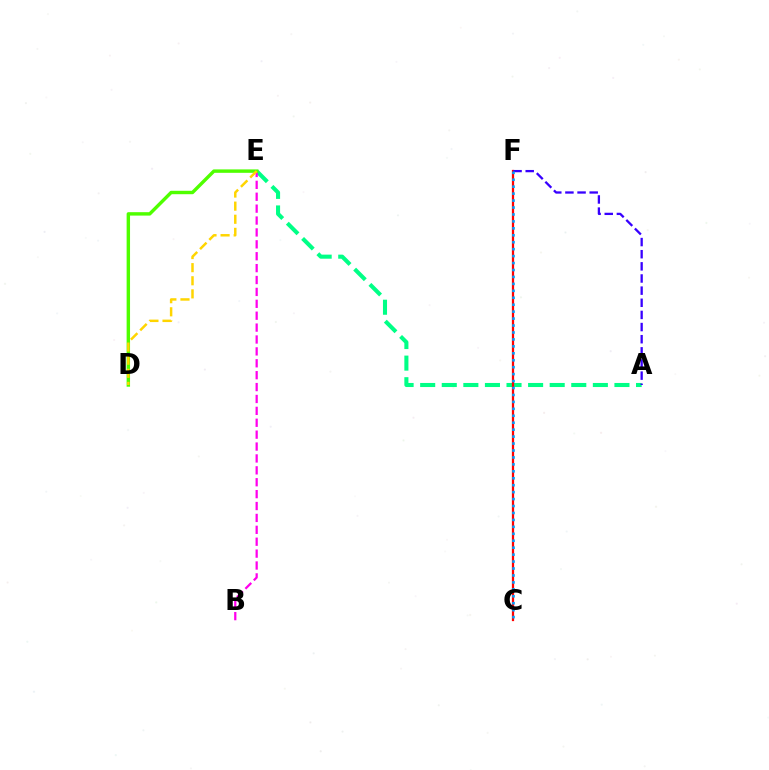{('A', 'E'): [{'color': '#00ff86', 'line_style': 'dashed', 'thickness': 2.93}], ('B', 'E'): [{'color': '#ff00ed', 'line_style': 'dashed', 'thickness': 1.62}], ('C', 'F'): [{'color': '#ff0000', 'line_style': 'solid', 'thickness': 1.62}, {'color': '#009eff', 'line_style': 'dotted', 'thickness': 1.89}], ('D', 'E'): [{'color': '#4fff00', 'line_style': 'solid', 'thickness': 2.46}, {'color': '#ffd500', 'line_style': 'dashed', 'thickness': 1.78}], ('A', 'F'): [{'color': '#3700ff', 'line_style': 'dashed', 'thickness': 1.65}]}